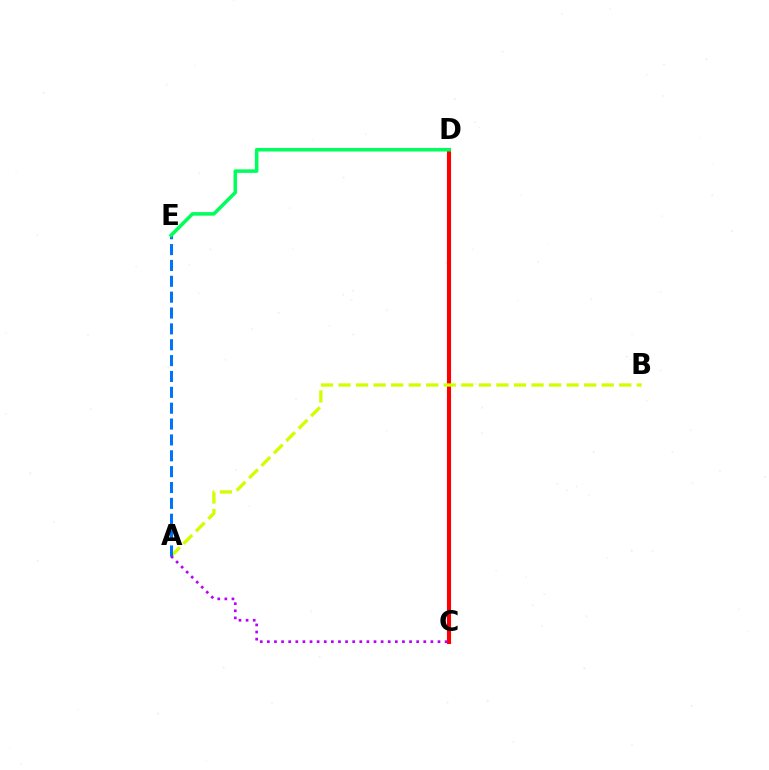{('C', 'D'): [{'color': '#ff0000', 'line_style': 'solid', 'thickness': 2.94}], ('A', 'B'): [{'color': '#d1ff00', 'line_style': 'dashed', 'thickness': 2.38}], ('A', 'E'): [{'color': '#0074ff', 'line_style': 'dashed', 'thickness': 2.15}], ('A', 'C'): [{'color': '#b900ff', 'line_style': 'dotted', 'thickness': 1.93}], ('D', 'E'): [{'color': '#00ff5c', 'line_style': 'solid', 'thickness': 2.55}]}